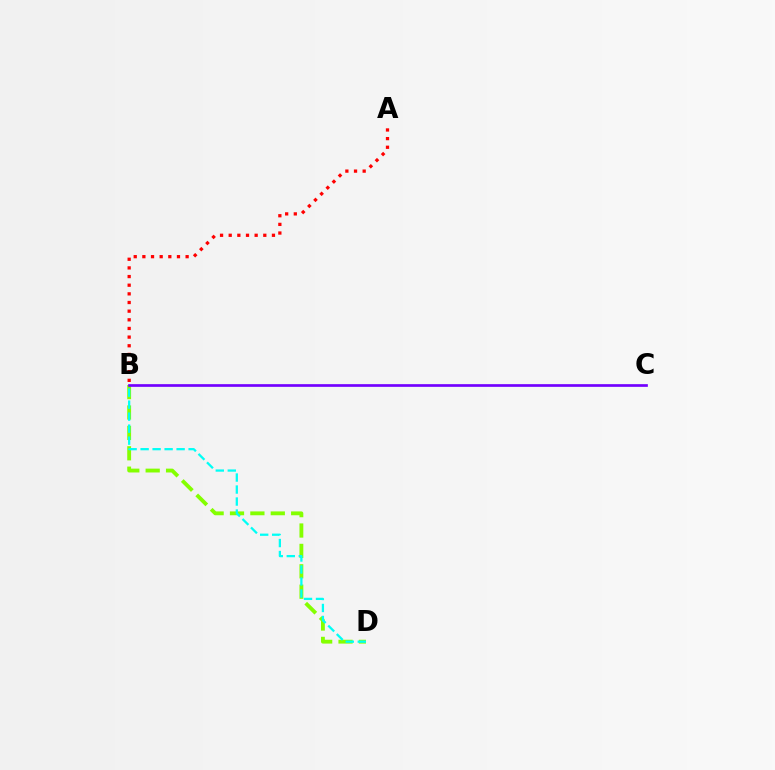{('B', 'D'): [{'color': '#84ff00', 'line_style': 'dashed', 'thickness': 2.77}, {'color': '#00fff6', 'line_style': 'dashed', 'thickness': 1.63}], ('B', 'C'): [{'color': '#7200ff', 'line_style': 'solid', 'thickness': 1.93}], ('A', 'B'): [{'color': '#ff0000', 'line_style': 'dotted', 'thickness': 2.35}]}